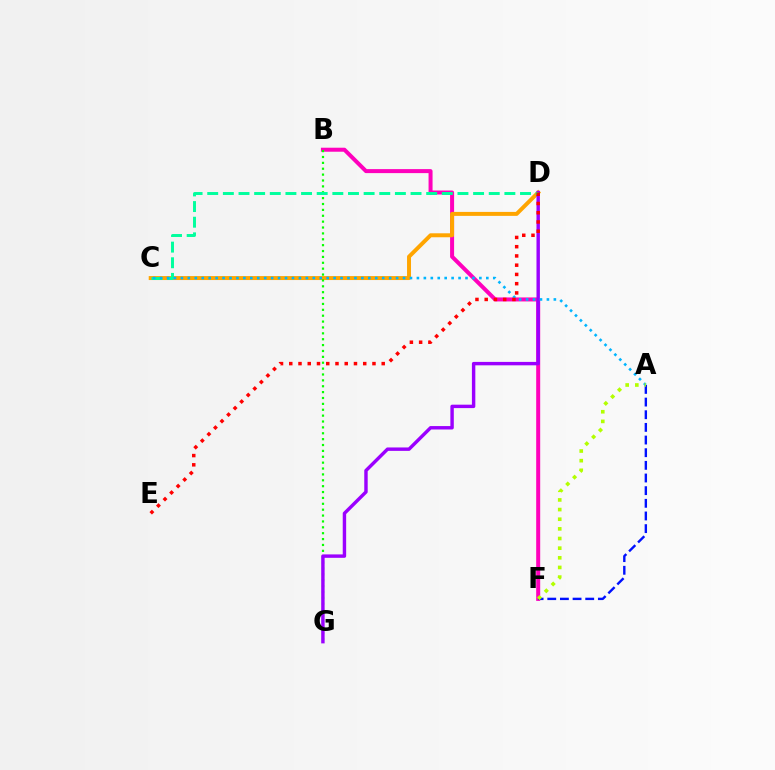{('B', 'F'): [{'color': '#ff00bd', 'line_style': 'solid', 'thickness': 2.88}], ('C', 'D'): [{'color': '#ffa500', 'line_style': 'solid', 'thickness': 2.86}, {'color': '#00ff9d', 'line_style': 'dashed', 'thickness': 2.12}], ('B', 'G'): [{'color': '#08ff00', 'line_style': 'dotted', 'thickness': 1.6}], ('D', 'G'): [{'color': '#9b00ff', 'line_style': 'solid', 'thickness': 2.46}], ('A', 'F'): [{'color': '#0010ff', 'line_style': 'dashed', 'thickness': 1.72}, {'color': '#b3ff00', 'line_style': 'dotted', 'thickness': 2.62}], ('A', 'C'): [{'color': '#00b5ff', 'line_style': 'dotted', 'thickness': 1.89}], ('D', 'E'): [{'color': '#ff0000', 'line_style': 'dotted', 'thickness': 2.51}]}